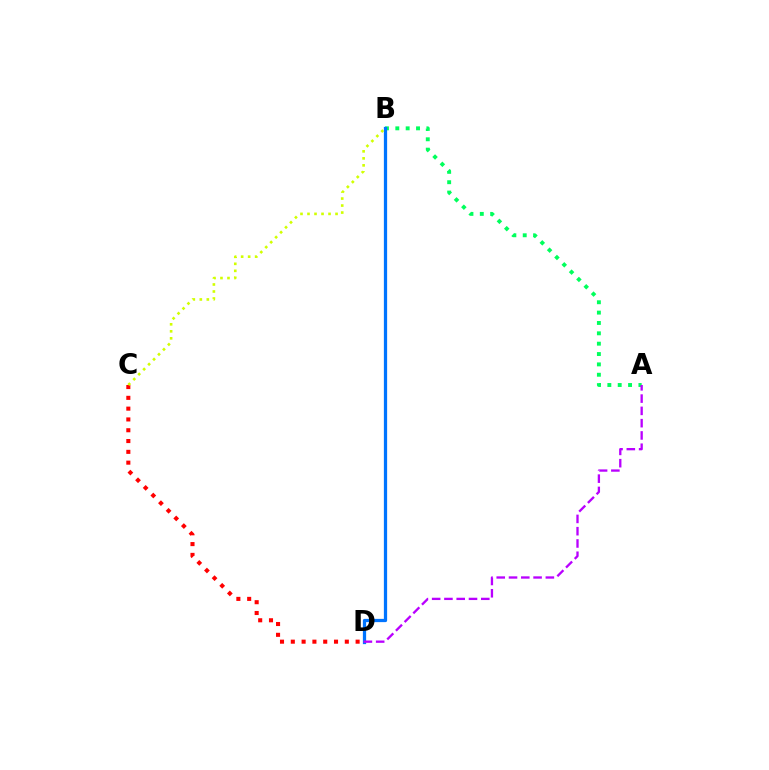{('A', 'B'): [{'color': '#00ff5c', 'line_style': 'dotted', 'thickness': 2.81}], ('B', 'D'): [{'color': '#0074ff', 'line_style': 'solid', 'thickness': 2.34}], ('C', 'D'): [{'color': '#ff0000', 'line_style': 'dotted', 'thickness': 2.93}], ('B', 'C'): [{'color': '#d1ff00', 'line_style': 'dotted', 'thickness': 1.9}], ('A', 'D'): [{'color': '#b900ff', 'line_style': 'dashed', 'thickness': 1.67}]}